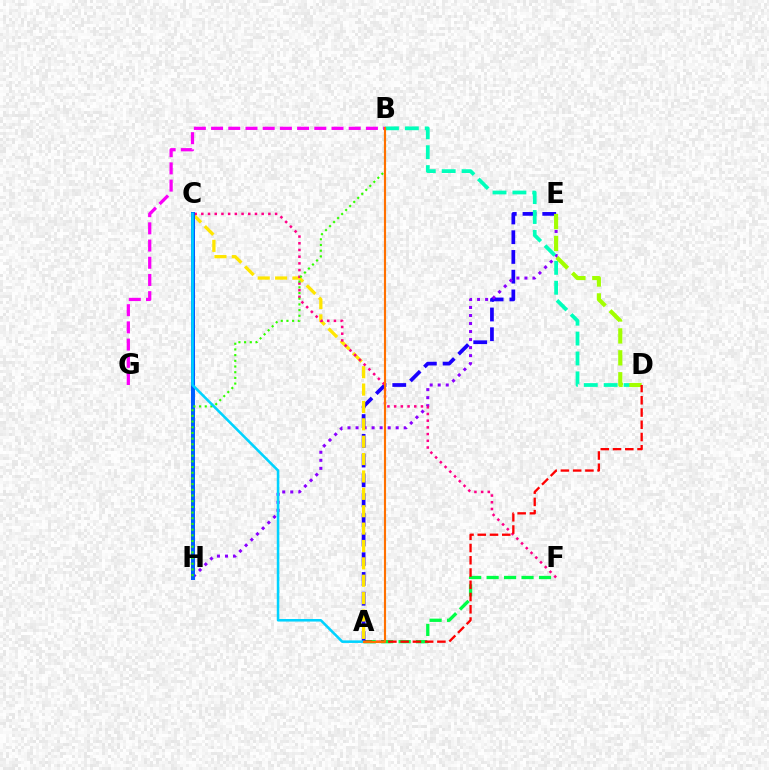{('A', 'F'): [{'color': '#00ff45', 'line_style': 'dashed', 'thickness': 2.37}], ('A', 'E'): [{'color': '#1900ff', 'line_style': 'dashed', 'thickness': 2.68}], ('E', 'H'): [{'color': '#8a00ff', 'line_style': 'dotted', 'thickness': 2.18}], ('B', 'D'): [{'color': '#00ffbb', 'line_style': 'dashed', 'thickness': 2.7}], ('A', 'C'): [{'color': '#ffe600', 'line_style': 'dashed', 'thickness': 2.36}, {'color': '#00d3ff', 'line_style': 'solid', 'thickness': 1.84}], ('C', 'F'): [{'color': '#ff0088', 'line_style': 'dotted', 'thickness': 1.82}], ('C', 'H'): [{'color': '#005dff', 'line_style': 'solid', 'thickness': 2.89}], ('B', 'H'): [{'color': '#31ff00', 'line_style': 'dotted', 'thickness': 1.55}], ('D', 'E'): [{'color': '#a2ff00', 'line_style': 'dashed', 'thickness': 2.98}], ('B', 'G'): [{'color': '#fa00f9', 'line_style': 'dashed', 'thickness': 2.34}], ('A', 'D'): [{'color': '#ff0000', 'line_style': 'dashed', 'thickness': 1.66}], ('A', 'B'): [{'color': '#ff7000', 'line_style': 'solid', 'thickness': 1.54}]}